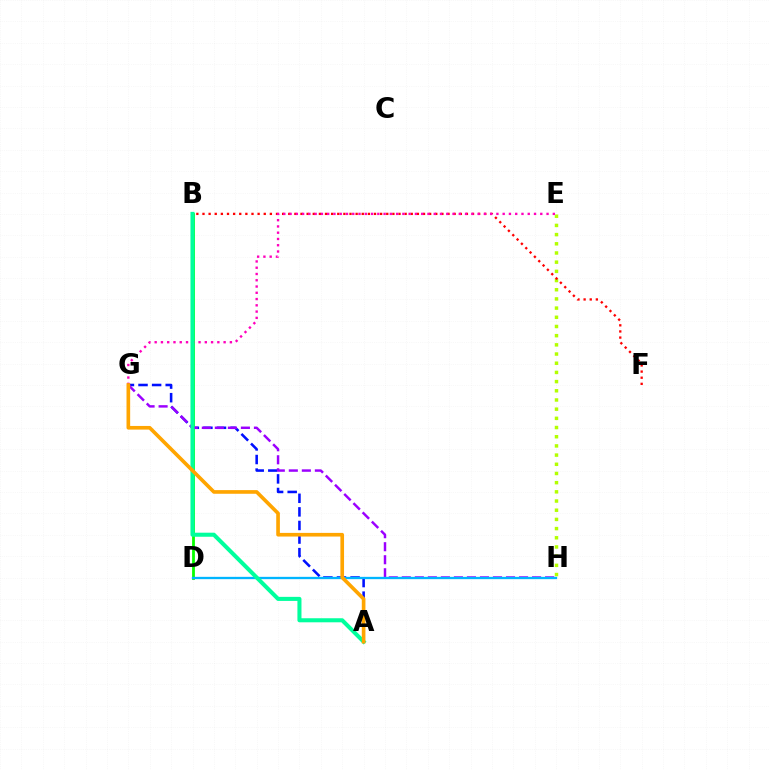{('E', 'H'): [{'color': '#b3ff00', 'line_style': 'dotted', 'thickness': 2.5}], ('A', 'G'): [{'color': '#0010ff', 'line_style': 'dashed', 'thickness': 1.85}, {'color': '#ffa500', 'line_style': 'solid', 'thickness': 2.63}], ('B', 'F'): [{'color': '#ff0000', 'line_style': 'dotted', 'thickness': 1.66}], ('B', 'D'): [{'color': '#08ff00', 'line_style': 'solid', 'thickness': 2.01}], ('E', 'G'): [{'color': '#ff00bd', 'line_style': 'dotted', 'thickness': 1.7}], ('G', 'H'): [{'color': '#9b00ff', 'line_style': 'dashed', 'thickness': 1.77}], ('D', 'H'): [{'color': '#00b5ff', 'line_style': 'solid', 'thickness': 1.66}], ('A', 'B'): [{'color': '#00ff9d', 'line_style': 'solid', 'thickness': 2.92}]}